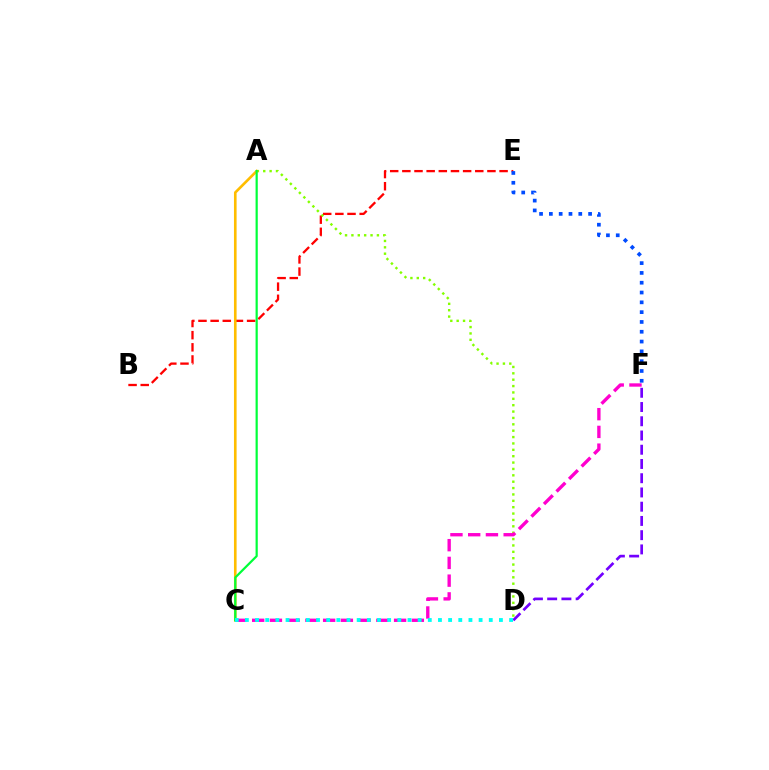{('B', 'E'): [{'color': '#ff0000', 'line_style': 'dashed', 'thickness': 1.65}], ('A', 'D'): [{'color': '#84ff00', 'line_style': 'dotted', 'thickness': 1.73}], ('A', 'C'): [{'color': '#ffbd00', 'line_style': 'solid', 'thickness': 1.89}, {'color': '#00ff39', 'line_style': 'solid', 'thickness': 1.59}], ('E', 'F'): [{'color': '#004bff', 'line_style': 'dotted', 'thickness': 2.66}], ('D', 'F'): [{'color': '#7200ff', 'line_style': 'dashed', 'thickness': 1.93}], ('C', 'F'): [{'color': '#ff00cf', 'line_style': 'dashed', 'thickness': 2.41}], ('C', 'D'): [{'color': '#00fff6', 'line_style': 'dotted', 'thickness': 2.76}]}